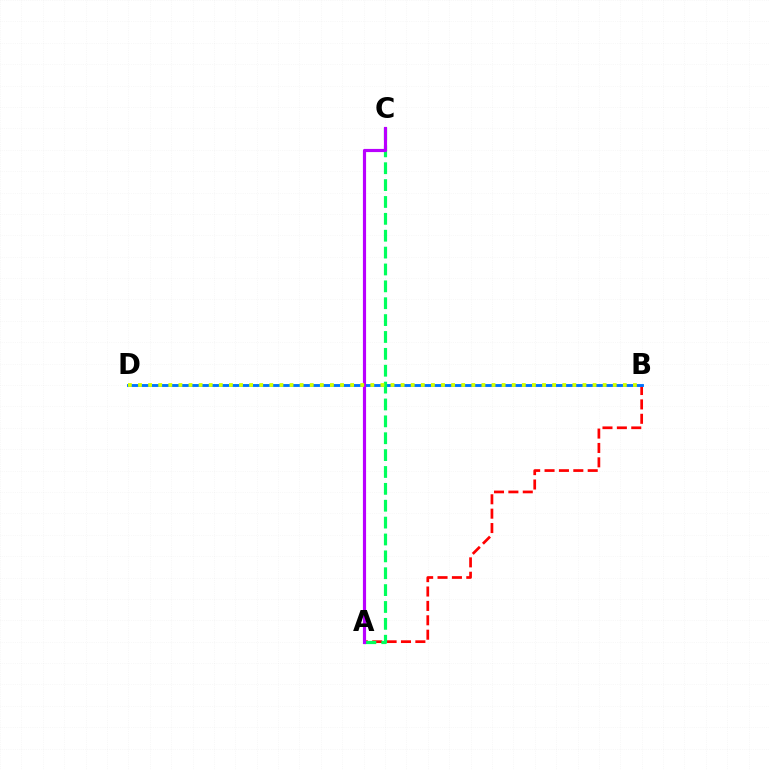{('A', 'B'): [{'color': '#ff0000', 'line_style': 'dashed', 'thickness': 1.95}], ('B', 'D'): [{'color': '#0074ff', 'line_style': 'solid', 'thickness': 2.07}, {'color': '#d1ff00', 'line_style': 'dotted', 'thickness': 2.74}], ('A', 'C'): [{'color': '#00ff5c', 'line_style': 'dashed', 'thickness': 2.29}, {'color': '#b900ff', 'line_style': 'solid', 'thickness': 2.28}]}